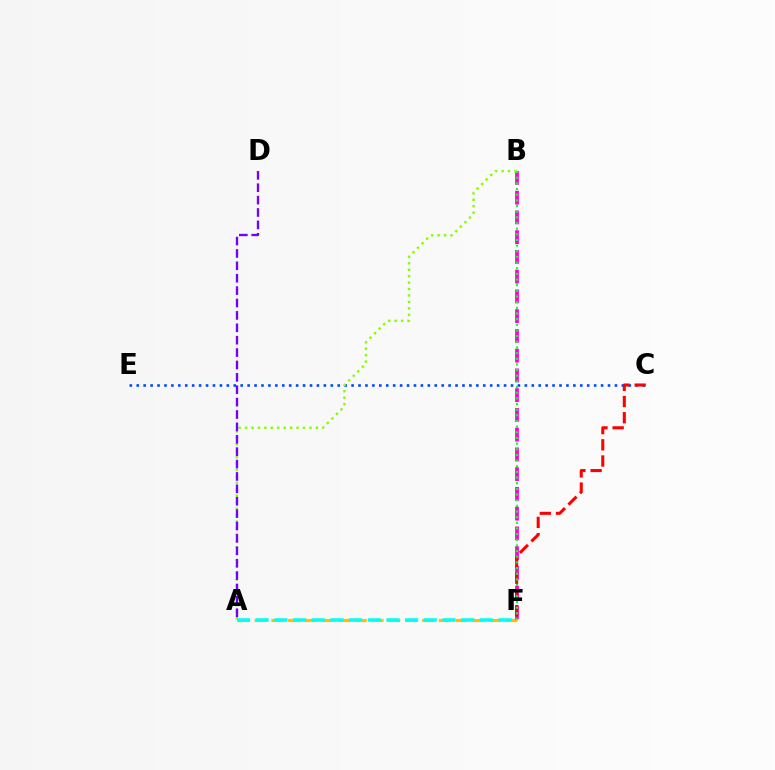{('C', 'E'): [{'color': '#004bff', 'line_style': 'dotted', 'thickness': 1.88}], ('A', 'F'): [{'color': '#ffbd00', 'line_style': 'dashed', 'thickness': 2.27}, {'color': '#00fff6', 'line_style': 'dashed', 'thickness': 2.54}], ('B', 'F'): [{'color': '#ff00cf', 'line_style': 'dashed', 'thickness': 2.68}, {'color': '#00ff39', 'line_style': 'dotted', 'thickness': 1.54}], ('C', 'F'): [{'color': '#ff0000', 'line_style': 'dashed', 'thickness': 2.2}], ('A', 'B'): [{'color': '#84ff00', 'line_style': 'dotted', 'thickness': 1.75}], ('A', 'D'): [{'color': '#7200ff', 'line_style': 'dashed', 'thickness': 1.68}]}